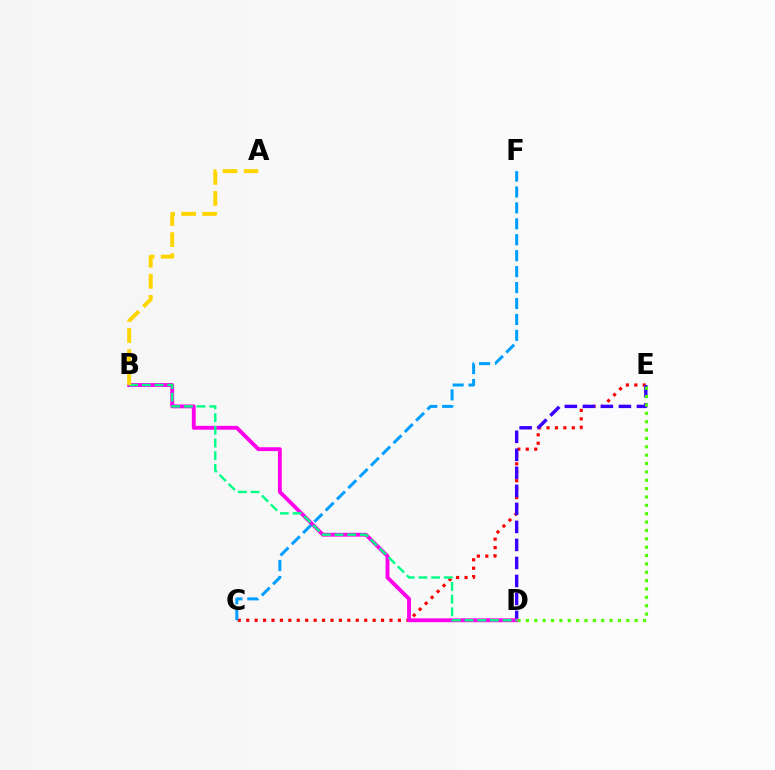{('C', 'E'): [{'color': '#ff0000', 'line_style': 'dotted', 'thickness': 2.29}], ('D', 'E'): [{'color': '#3700ff', 'line_style': 'dashed', 'thickness': 2.45}, {'color': '#4fff00', 'line_style': 'dotted', 'thickness': 2.27}], ('B', 'D'): [{'color': '#ff00ed', 'line_style': 'solid', 'thickness': 2.78}, {'color': '#00ff86', 'line_style': 'dashed', 'thickness': 1.72}], ('C', 'F'): [{'color': '#009eff', 'line_style': 'dashed', 'thickness': 2.16}], ('A', 'B'): [{'color': '#ffd500', 'line_style': 'dashed', 'thickness': 2.86}]}